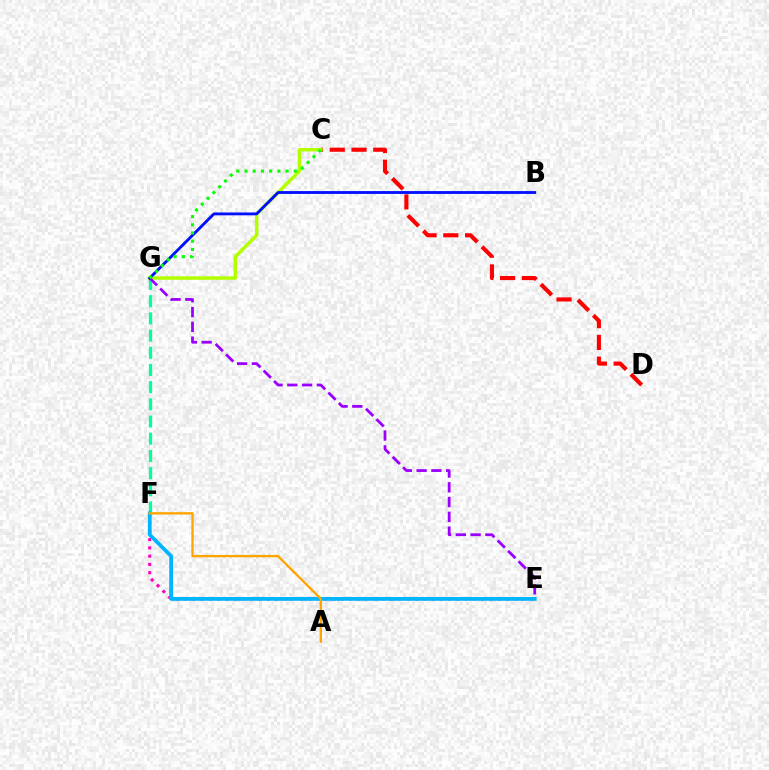{('C', 'D'): [{'color': '#ff0000', 'line_style': 'dashed', 'thickness': 2.96}], ('F', 'G'): [{'color': '#00ff9d', 'line_style': 'dashed', 'thickness': 2.34}], ('C', 'G'): [{'color': '#b3ff00', 'line_style': 'solid', 'thickness': 2.51}, {'color': '#08ff00', 'line_style': 'dotted', 'thickness': 2.23}], ('E', 'G'): [{'color': '#9b00ff', 'line_style': 'dashed', 'thickness': 2.01}], ('E', 'F'): [{'color': '#ff00bd', 'line_style': 'dotted', 'thickness': 2.24}, {'color': '#00b5ff', 'line_style': 'solid', 'thickness': 2.72}], ('B', 'G'): [{'color': '#0010ff', 'line_style': 'solid', 'thickness': 2.05}], ('A', 'F'): [{'color': '#ffa500', 'line_style': 'solid', 'thickness': 1.69}]}